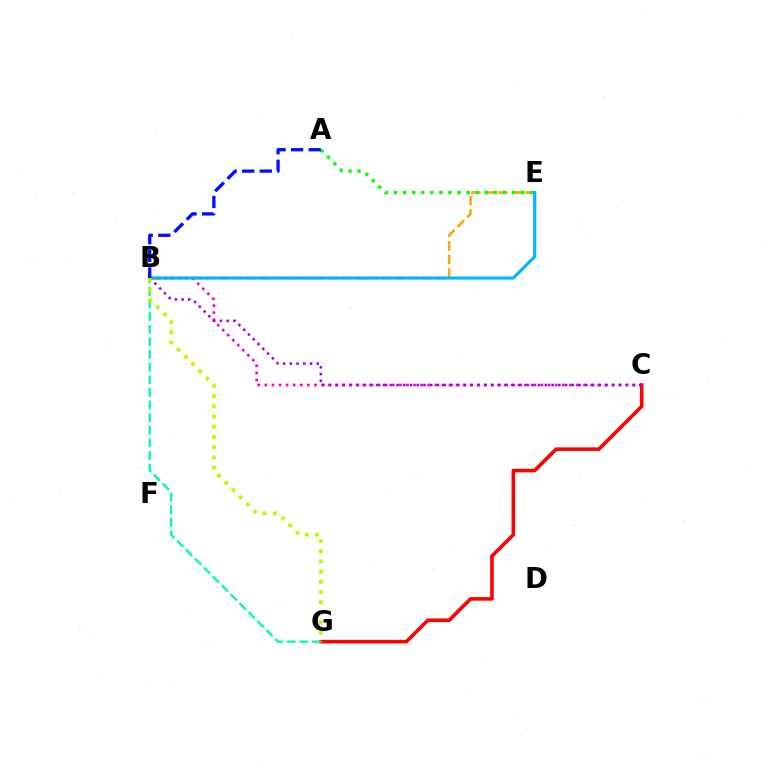{('C', 'G'): [{'color': '#ff0000', 'line_style': 'solid', 'thickness': 2.59}], ('B', 'E'): [{'color': '#ffa500', 'line_style': 'dashed', 'thickness': 1.84}, {'color': '#00b5ff', 'line_style': 'solid', 'thickness': 2.23}], ('B', 'C'): [{'color': '#ff00bd', 'line_style': 'dotted', 'thickness': 1.92}, {'color': '#9b00ff', 'line_style': 'dotted', 'thickness': 1.83}], ('A', 'E'): [{'color': '#08ff00', 'line_style': 'dotted', 'thickness': 2.47}], ('B', 'G'): [{'color': '#00ff9d', 'line_style': 'dashed', 'thickness': 1.71}, {'color': '#b3ff00', 'line_style': 'dotted', 'thickness': 2.77}], ('A', 'B'): [{'color': '#0010ff', 'line_style': 'dashed', 'thickness': 2.39}]}